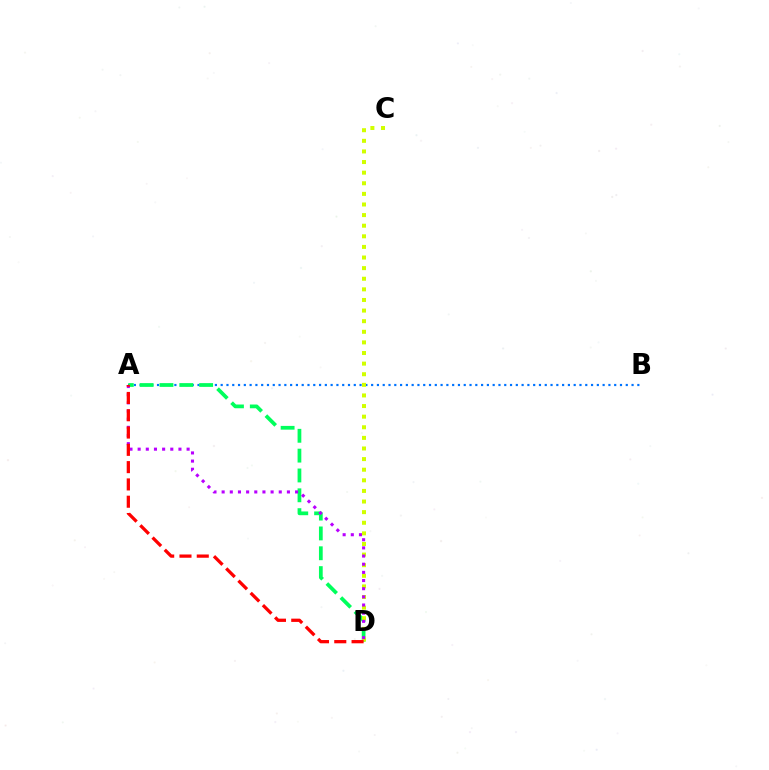{('A', 'B'): [{'color': '#0074ff', 'line_style': 'dotted', 'thickness': 1.57}], ('A', 'D'): [{'color': '#00ff5c', 'line_style': 'dashed', 'thickness': 2.7}, {'color': '#b900ff', 'line_style': 'dotted', 'thickness': 2.22}, {'color': '#ff0000', 'line_style': 'dashed', 'thickness': 2.35}], ('C', 'D'): [{'color': '#d1ff00', 'line_style': 'dotted', 'thickness': 2.88}]}